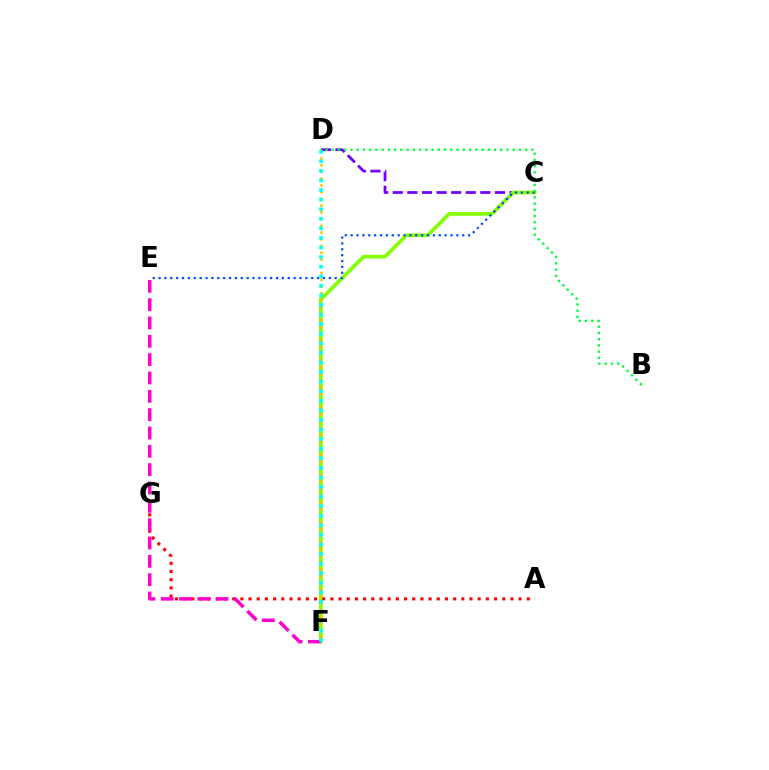{('C', 'D'): [{'color': '#7200ff', 'line_style': 'dashed', 'thickness': 1.98}], ('C', 'F'): [{'color': '#84ff00', 'line_style': 'solid', 'thickness': 2.65}], ('C', 'E'): [{'color': '#004bff', 'line_style': 'dotted', 'thickness': 1.6}], ('A', 'G'): [{'color': '#ff0000', 'line_style': 'dotted', 'thickness': 2.22}], ('D', 'F'): [{'color': '#ffbd00', 'line_style': 'dotted', 'thickness': 1.83}, {'color': '#00fff6', 'line_style': 'dotted', 'thickness': 2.6}], ('E', 'F'): [{'color': '#ff00cf', 'line_style': 'dashed', 'thickness': 2.49}], ('B', 'D'): [{'color': '#00ff39', 'line_style': 'dotted', 'thickness': 1.7}]}